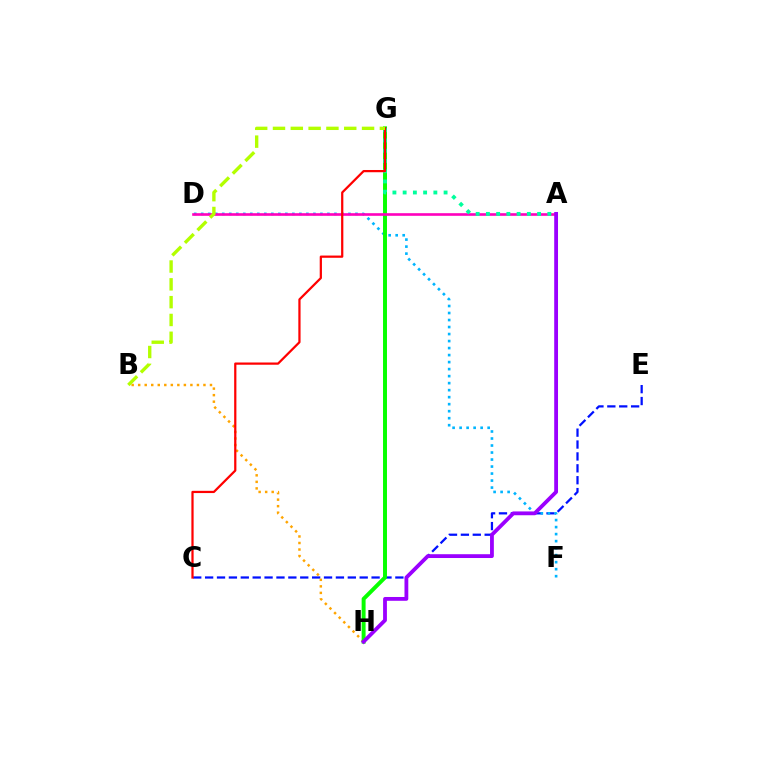{('C', 'E'): [{'color': '#0010ff', 'line_style': 'dashed', 'thickness': 1.62}], ('D', 'F'): [{'color': '#00b5ff', 'line_style': 'dotted', 'thickness': 1.9}], ('B', 'H'): [{'color': '#ffa500', 'line_style': 'dotted', 'thickness': 1.77}], ('G', 'H'): [{'color': '#08ff00', 'line_style': 'solid', 'thickness': 2.85}], ('A', 'D'): [{'color': '#ff00bd', 'line_style': 'solid', 'thickness': 1.89}], ('A', 'G'): [{'color': '#00ff9d', 'line_style': 'dotted', 'thickness': 2.78}], ('C', 'G'): [{'color': '#ff0000', 'line_style': 'solid', 'thickness': 1.61}], ('A', 'H'): [{'color': '#9b00ff', 'line_style': 'solid', 'thickness': 2.74}], ('B', 'G'): [{'color': '#b3ff00', 'line_style': 'dashed', 'thickness': 2.42}]}